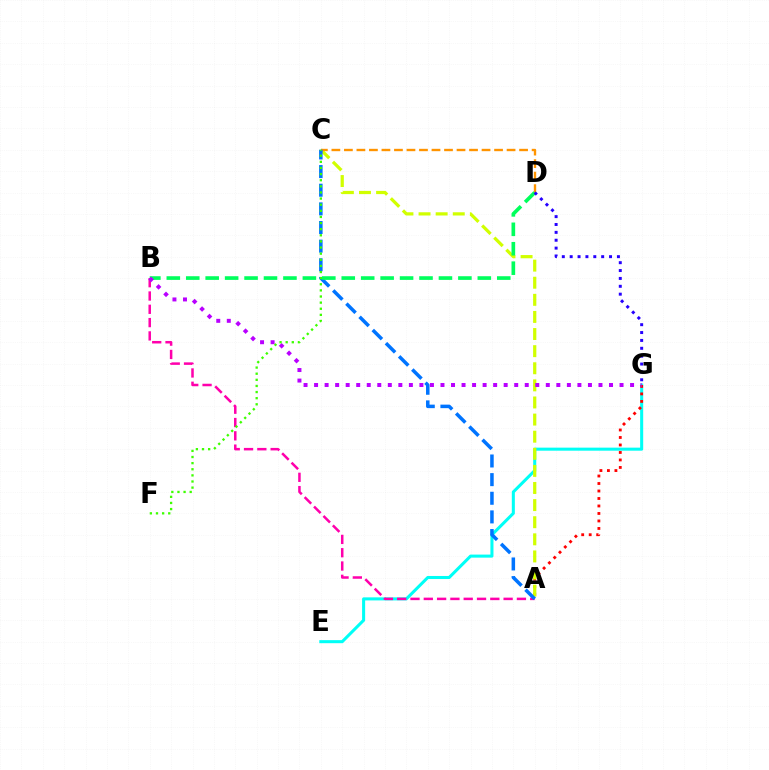{('E', 'G'): [{'color': '#00fff6', 'line_style': 'solid', 'thickness': 2.19}], ('A', 'G'): [{'color': '#ff0000', 'line_style': 'dotted', 'thickness': 2.04}], ('A', 'C'): [{'color': '#d1ff00', 'line_style': 'dashed', 'thickness': 2.32}, {'color': '#0074ff', 'line_style': 'dashed', 'thickness': 2.53}], ('C', 'D'): [{'color': '#ff9400', 'line_style': 'dashed', 'thickness': 1.7}], ('A', 'B'): [{'color': '#ff00ac', 'line_style': 'dashed', 'thickness': 1.81}], ('B', 'D'): [{'color': '#00ff5c', 'line_style': 'dashed', 'thickness': 2.64}], ('D', 'G'): [{'color': '#2500ff', 'line_style': 'dotted', 'thickness': 2.14}], ('B', 'G'): [{'color': '#b900ff', 'line_style': 'dotted', 'thickness': 2.86}], ('C', 'F'): [{'color': '#3dff00', 'line_style': 'dotted', 'thickness': 1.66}]}